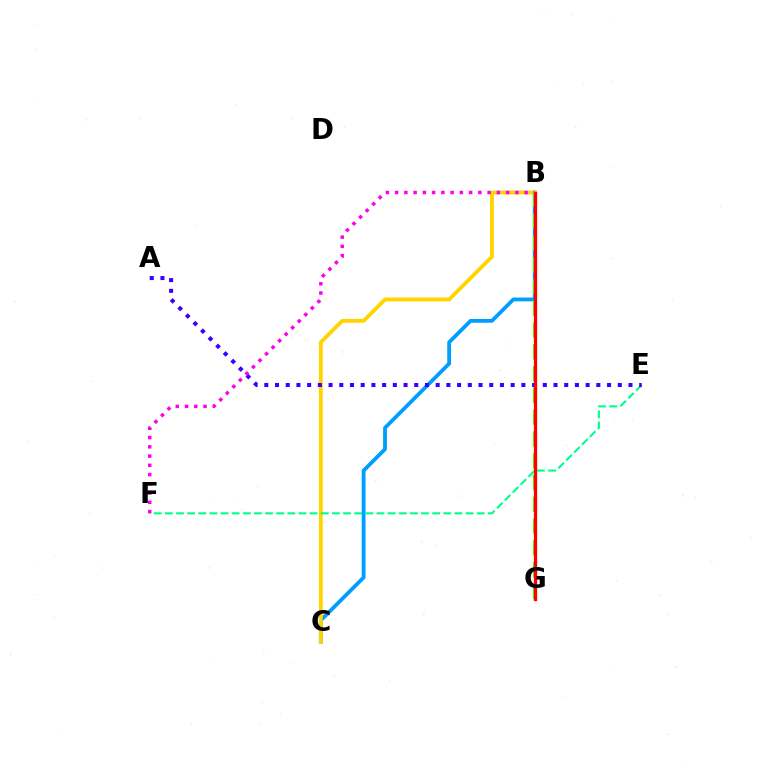{('B', 'C'): [{'color': '#009eff', 'line_style': 'solid', 'thickness': 2.74}, {'color': '#ffd500', 'line_style': 'solid', 'thickness': 2.78}], ('E', 'F'): [{'color': '#00ff86', 'line_style': 'dashed', 'thickness': 1.51}], ('B', 'G'): [{'color': '#4fff00', 'line_style': 'dashed', 'thickness': 2.96}, {'color': '#ff0000', 'line_style': 'solid', 'thickness': 2.35}], ('A', 'E'): [{'color': '#3700ff', 'line_style': 'dotted', 'thickness': 2.91}], ('B', 'F'): [{'color': '#ff00ed', 'line_style': 'dotted', 'thickness': 2.51}]}